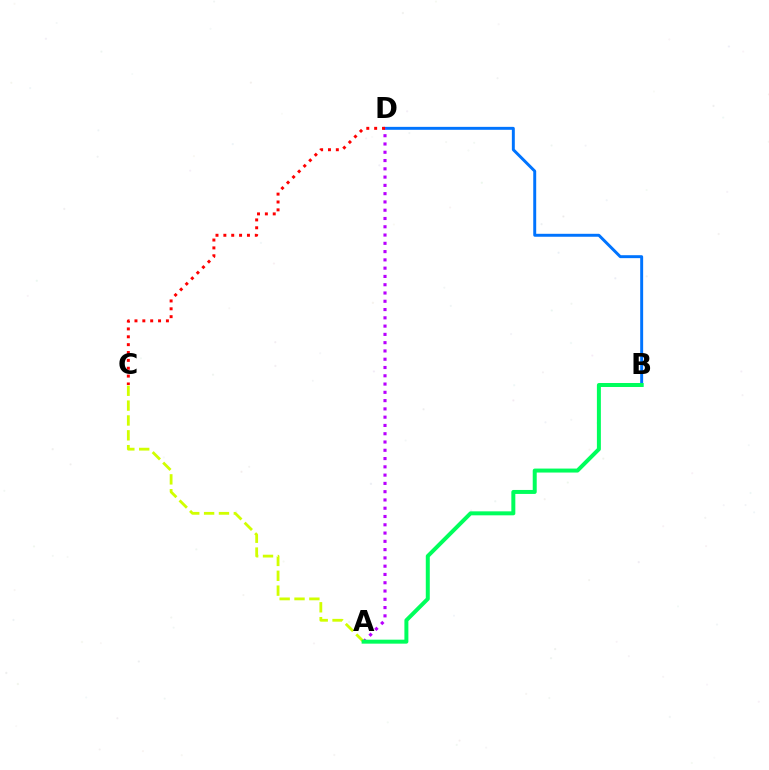{('B', 'D'): [{'color': '#0074ff', 'line_style': 'solid', 'thickness': 2.12}], ('A', 'D'): [{'color': '#b900ff', 'line_style': 'dotted', 'thickness': 2.25}], ('A', 'C'): [{'color': '#d1ff00', 'line_style': 'dashed', 'thickness': 2.02}], ('A', 'B'): [{'color': '#00ff5c', 'line_style': 'solid', 'thickness': 2.87}], ('C', 'D'): [{'color': '#ff0000', 'line_style': 'dotted', 'thickness': 2.14}]}